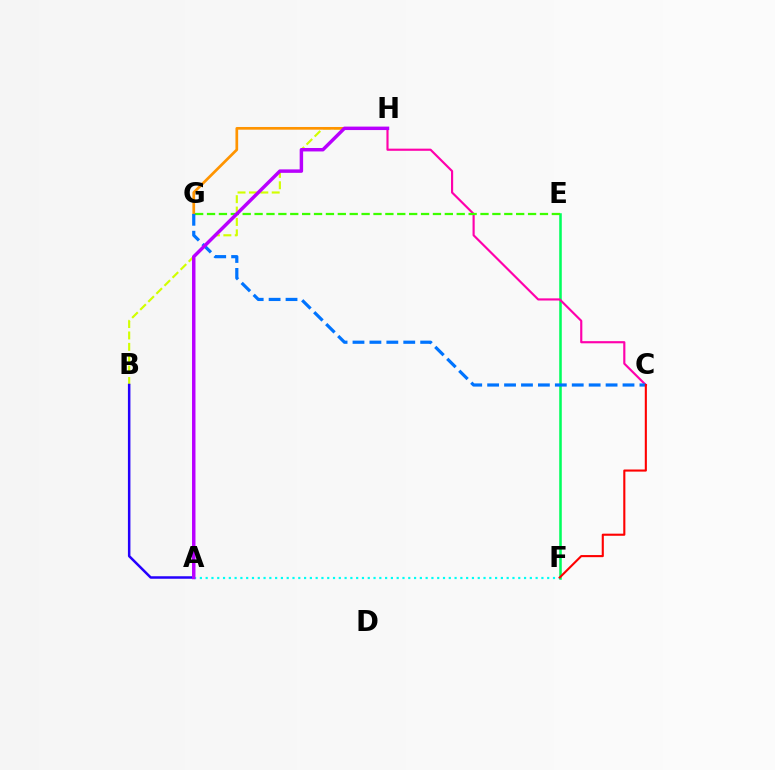{('E', 'F'): [{'color': '#00ff5c', 'line_style': 'solid', 'thickness': 1.83}], ('B', 'H'): [{'color': '#d1ff00', 'line_style': 'dashed', 'thickness': 1.55}], ('C', 'H'): [{'color': '#ff00ac', 'line_style': 'solid', 'thickness': 1.55}], ('G', 'H'): [{'color': '#ff9400', 'line_style': 'solid', 'thickness': 1.95}], ('A', 'F'): [{'color': '#00fff6', 'line_style': 'dotted', 'thickness': 1.57}], ('E', 'G'): [{'color': '#3dff00', 'line_style': 'dashed', 'thickness': 1.62}], ('C', 'G'): [{'color': '#0074ff', 'line_style': 'dashed', 'thickness': 2.3}], ('C', 'F'): [{'color': '#ff0000', 'line_style': 'solid', 'thickness': 1.52}], ('A', 'B'): [{'color': '#2500ff', 'line_style': 'solid', 'thickness': 1.8}], ('A', 'H'): [{'color': '#b900ff', 'line_style': 'solid', 'thickness': 2.49}]}